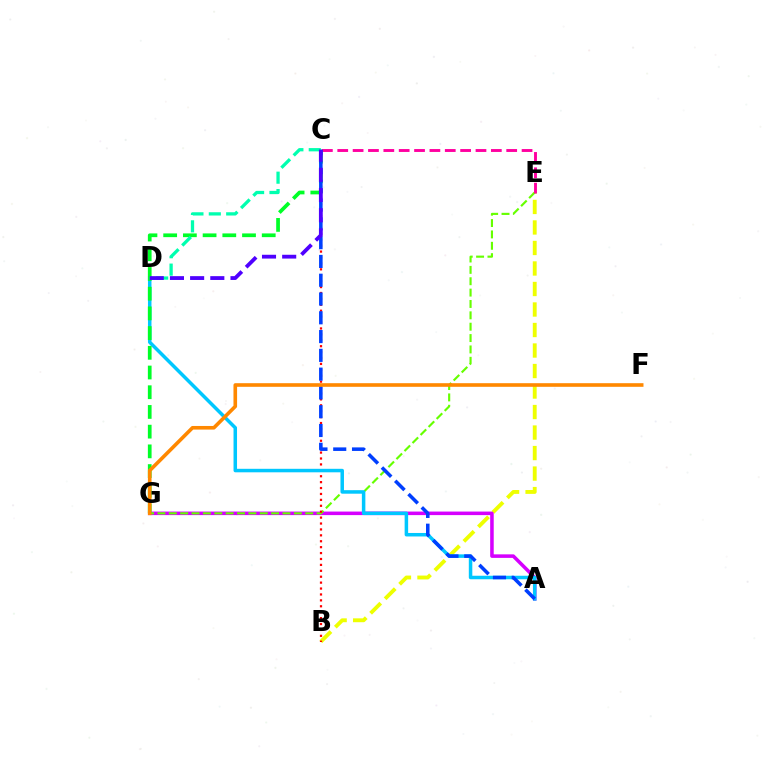{('B', 'E'): [{'color': '#eeff00', 'line_style': 'dashed', 'thickness': 2.79}], ('A', 'G'): [{'color': '#d600ff', 'line_style': 'solid', 'thickness': 2.55}], ('E', 'G'): [{'color': '#66ff00', 'line_style': 'dashed', 'thickness': 1.54}], ('C', 'E'): [{'color': '#ff00a0', 'line_style': 'dashed', 'thickness': 2.09}], ('B', 'C'): [{'color': '#ff0000', 'line_style': 'dotted', 'thickness': 1.61}], ('A', 'D'): [{'color': '#00c7ff', 'line_style': 'solid', 'thickness': 2.52}], ('C', 'G'): [{'color': '#00ff27', 'line_style': 'dashed', 'thickness': 2.68}], ('C', 'D'): [{'color': '#00ffaf', 'line_style': 'dashed', 'thickness': 2.36}, {'color': '#4f00ff', 'line_style': 'dashed', 'thickness': 2.74}], ('A', 'C'): [{'color': '#003fff', 'line_style': 'dashed', 'thickness': 2.55}], ('F', 'G'): [{'color': '#ff8800', 'line_style': 'solid', 'thickness': 2.61}]}